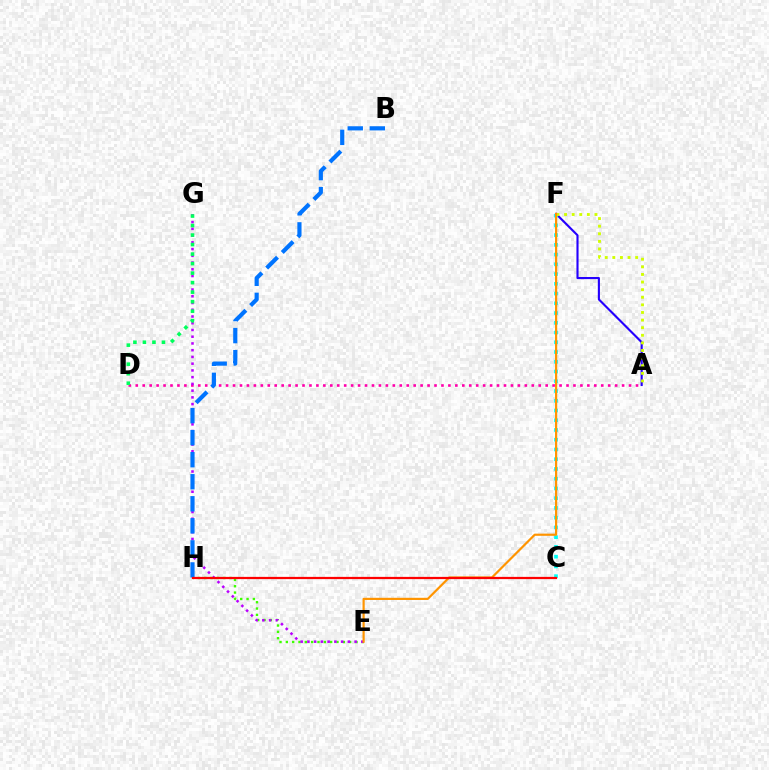{('A', 'D'): [{'color': '#ff00ac', 'line_style': 'dotted', 'thickness': 1.89}], ('E', 'H'): [{'color': '#3dff00', 'line_style': 'dotted', 'thickness': 1.72}], ('A', 'F'): [{'color': '#2500ff', 'line_style': 'solid', 'thickness': 1.53}, {'color': '#d1ff00', 'line_style': 'dotted', 'thickness': 2.07}], ('E', 'G'): [{'color': '#b900ff', 'line_style': 'dotted', 'thickness': 1.83}], ('D', 'G'): [{'color': '#00ff5c', 'line_style': 'dotted', 'thickness': 2.58}], ('C', 'F'): [{'color': '#00fff6', 'line_style': 'dotted', 'thickness': 2.65}], ('B', 'H'): [{'color': '#0074ff', 'line_style': 'dashed', 'thickness': 3.0}], ('E', 'F'): [{'color': '#ff9400', 'line_style': 'solid', 'thickness': 1.57}], ('C', 'H'): [{'color': '#ff0000', 'line_style': 'solid', 'thickness': 1.61}]}